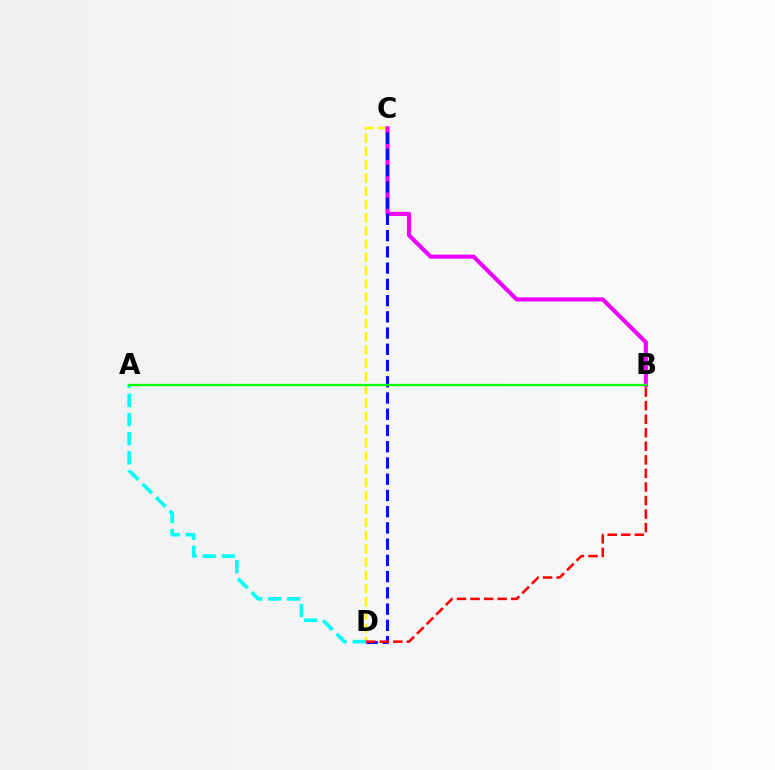{('C', 'D'): [{'color': '#fcf500', 'line_style': 'dashed', 'thickness': 1.8}, {'color': '#0010ff', 'line_style': 'dashed', 'thickness': 2.21}], ('B', 'C'): [{'color': '#ee00ff', 'line_style': 'solid', 'thickness': 2.94}], ('B', 'D'): [{'color': '#ff0000', 'line_style': 'dashed', 'thickness': 1.84}], ('A', 'D'): [{'color': '#00fff6', 'line_style': 'dashed', 'thickness': 2.6}], ('A', 'B'): [{'color': '#08ff00', 'line_style': 'solid', 'thickness': 1.66}]}